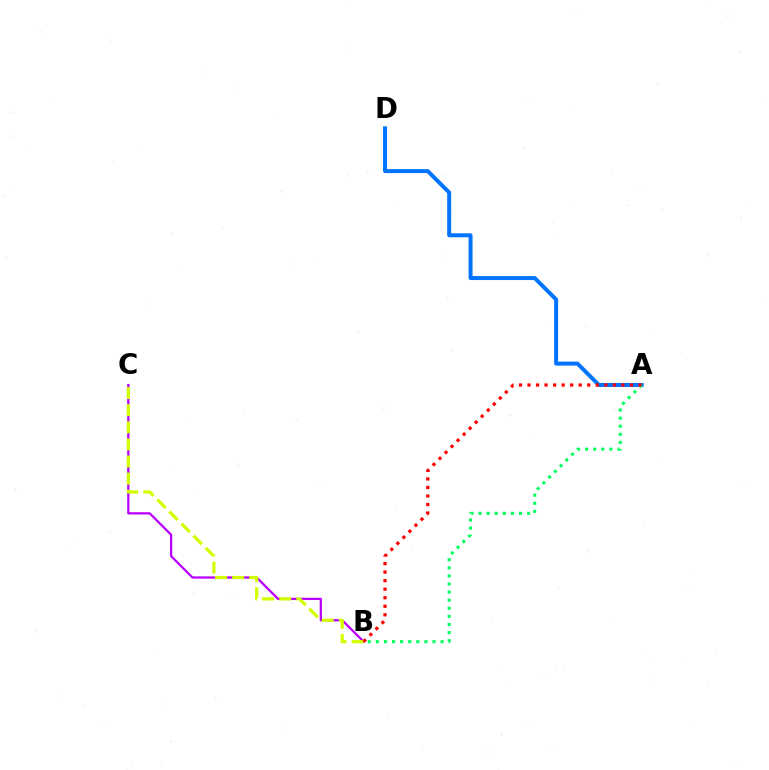{('B', 'C'): [{'color': '#b900ff', 'line_style': 'solid', 'thickness': 1.63}, {'color': '#d1ff00', 'line_style': 'dashed', 'thickness': 2.32}], ('A', 'D'): [{'color': '#0074ff', 'line_style': 'solid', 'thickness': 2.85}], ('A', 'B'): [{'color': '#00ff5c', 'line_style': 'dotted', 'thickness': 2.2}, {'color': '#ff0000', 'line_style': 'dotted', 'thickness': 2.32}]}